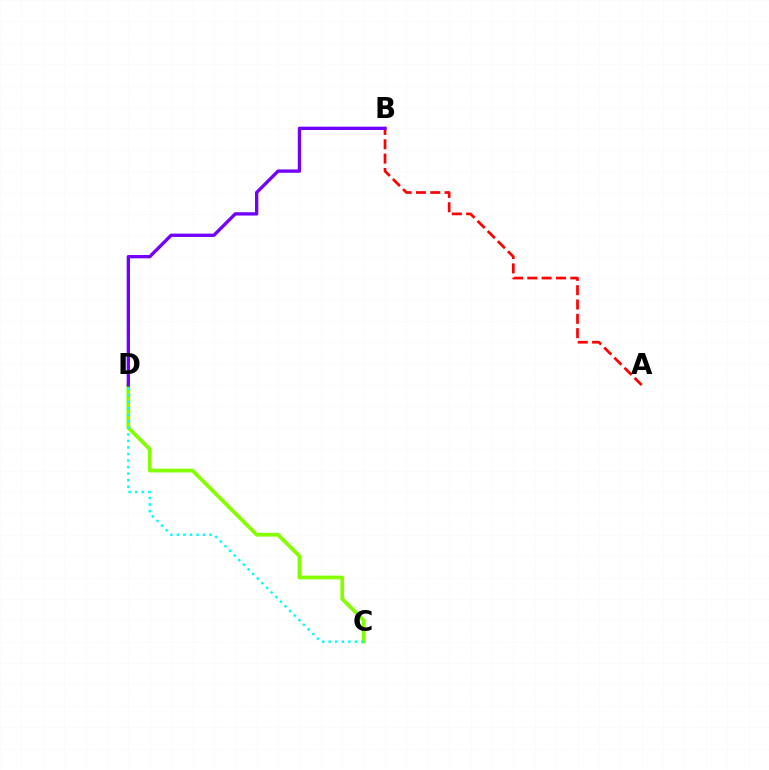{('C', 'D'): [{'color': '#84ff00', 'line_style': 'solid', 'thickness': 2.71}, {'color': '#00fff6', 'line_style': 'dotted', 'thickness': 1.78}], ('A', 'B'): [{'color': '#ff0000', 'line_style': 'dashed', 'thickness': 1.95}], ('B', 'D'): [{'color': '#7200ff', 'line_style': 'solid', 'thickness': 2.39}]}